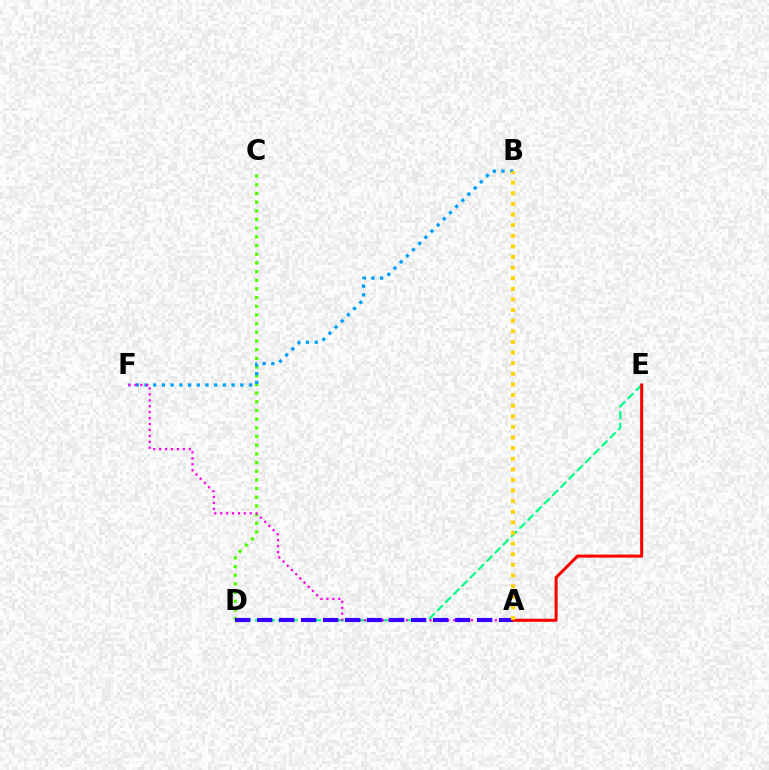{('D', 'E'): [{'color': '#00ff86', 'line_style': 'dashed', 'thickness': 1.58}], ('C', 'D'): [{'color': '#4fff00', 'line_style': 'dotted', 'thickness': 2.36}], ('B', 'F'): [{'color': '#009eff', 'line_style': 'dotted', 'thickness': 2.37}], ('A', 'F'): [{'color': '#ff00ed', 'line_style': 'dotted', 'thickness': 1.61}], ('A', 'D'): [{'color': '#3700ff', 'line_style': 'dashed', 'thickness': 2.99}], ('A', 'E'): [{'color': '#ff0000', 'line_style': 'solid', 'thickness': 2.2}], ('A', 'B'): [{'color': '#ffd500', 'line_style': 'dotted', 'thickness': 2.88}]}